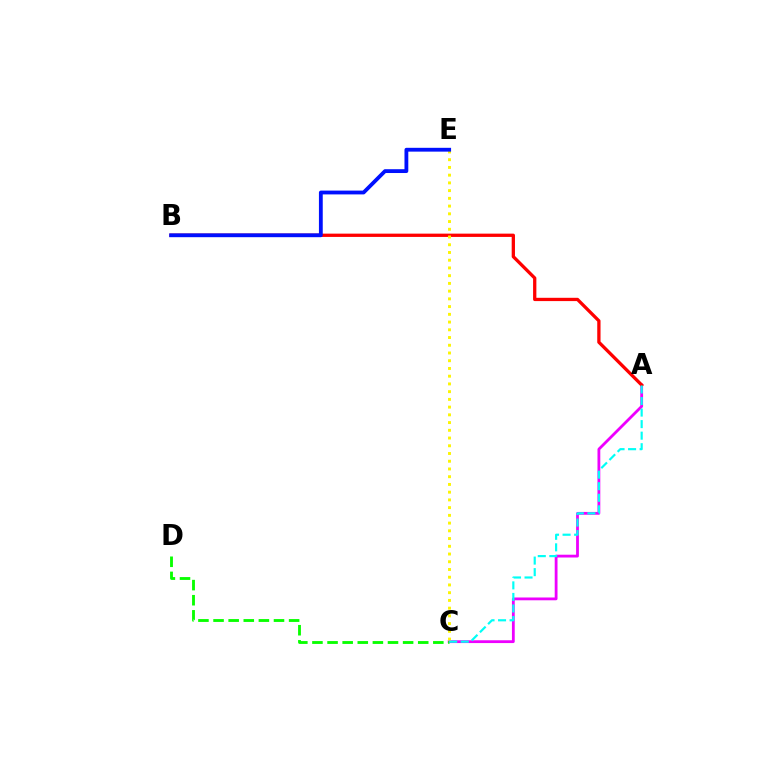{('A', 'C'): [{'color': '#ee00ff', 'line_style': 'solid', 'thickness': 2.02}, {'color': '#00fff6', 'line_style': 'dashed', 'thickness': 1.57}], ('A', 'B'): [{'color': '#ff0000', 'line_style': 'solid', 'thickness': 2.37}], ('C', 'E'): [{'color': '#fcf500', 'line_style': 'dotted', 'thickness': 2.1}], ('B', 'E'): [{'color': '#0010ff', 'line_style': 'solid', 'thickness': 2.75}], ('C', 'D'): [{'color': '#08ff00', 'line_style': 'dashed', 'thickness': 2.05}]}